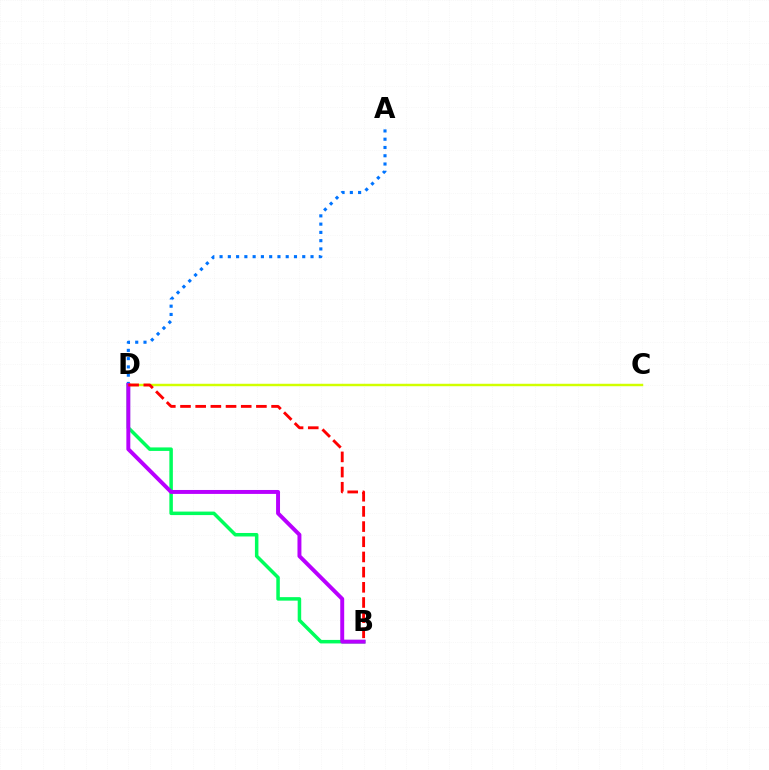{('B', 'D'): [{'color': '#00ff5c', 'line_style': 'solid', 'thickness': 2.52}, {'color': '#b900ff', 'line_style': 'solid', 'thickness': 2.84}, {'color': '#ff0000', 'line_style': 'dashed', 'thickness': 2.06}], ('A', 'D'): [{'color': '#0074ff', 'line_style': 'dotted', 'thickness': 2.25}], ('C', 'D'): [{'color': '#d1ff00', 'line_style': 'solid', 'thickness': 1.76}]}